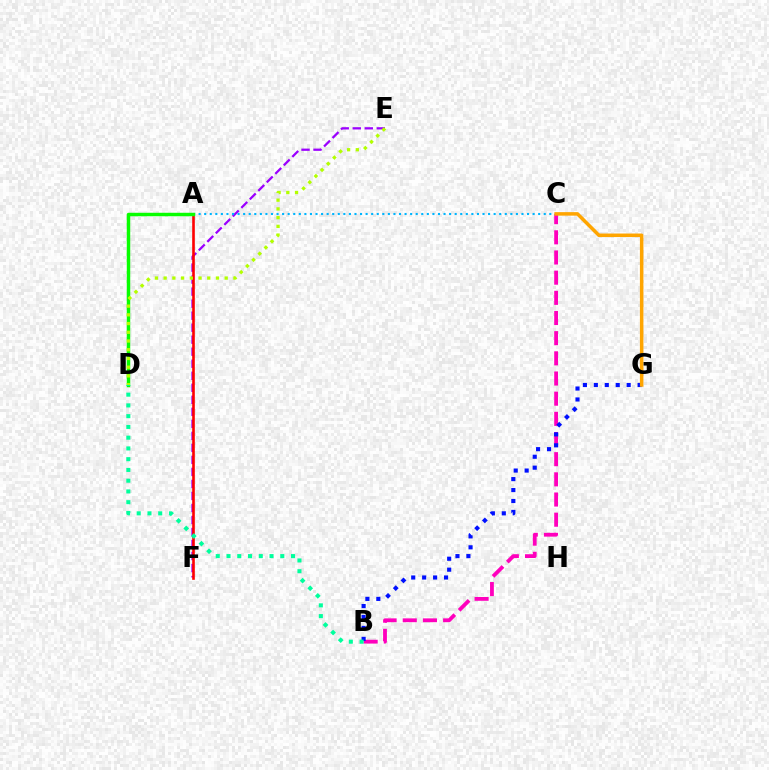{('B', 'C'): [{'color': '#ff00bd', 'line_style': 'dashed', 'thickness': 2.74}], ('B', 'G'): [{'color': '#0010ff', 'line_style': 'dotted', 'thickness': 2.97}], ('E', 'F'): [{'color': '#9b00ff', 'line_style': 'dashed', 'thickness': 1.63}], ('A', 'C'): [{'color': '#00b5ff', 'line_style': 'dotted', 'thickness': 1.51}], ('A', 'F'): [{'color': '#ff0000', 'line_style': 'solid', 'thickness': 1.89}], ('A', 'D'): [{'color': '#08ff00', 'line_style': 'solid', 'thickness': 2.49}], ('B', 'D'): [{'color': '#00ff9d', 'line_style': 'dotted', 'thickness': 2.92}], ('C', 'G'): [{'color': '#ffa500', 'line_style': 'solid', 'thickness': 2.53}], ('D', 'E'): [{'color': '#b3ff00', 'line_style': 'dotted', 'thickness': 2.37}]}